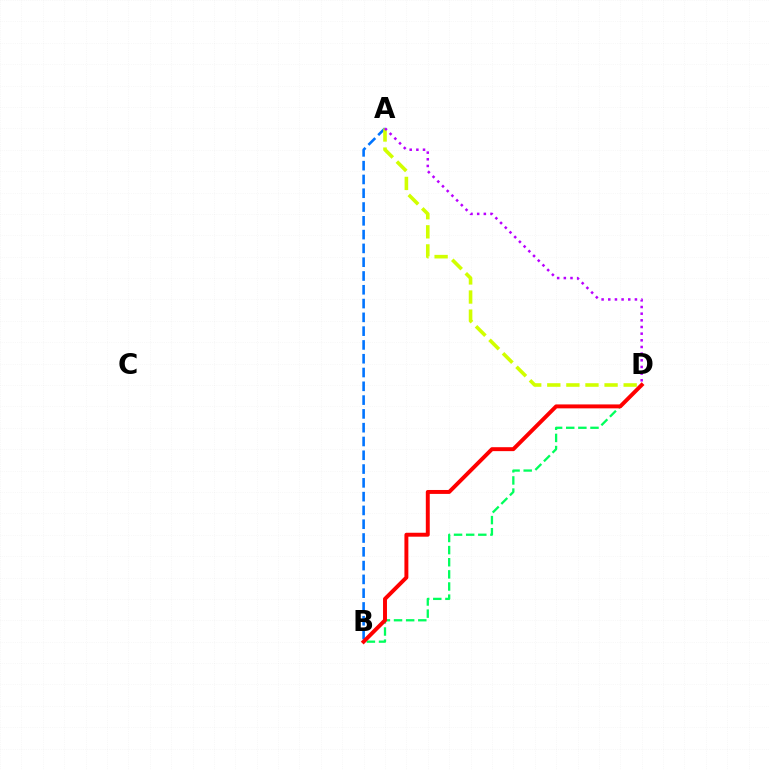{('B', 'D'): [{'color': '#00ff5c', 'line_style': 'dashed', 'thickness': 1.65}, {'color': '#ff0000', 'line_style': 'solid', 'thickness': 2.83}], ('A', 'B'): [{'color': '#0074ff', 'line_style': 'dashed', 'thickness': 1.87}], ('A', 'D'): [{'color': '#d1ff00', 'line_style': 'dashed', 'thickness': 2.59}, {'color': '#b900ff', 'line_style': 'dotted', 'thickness': 1.81}]}